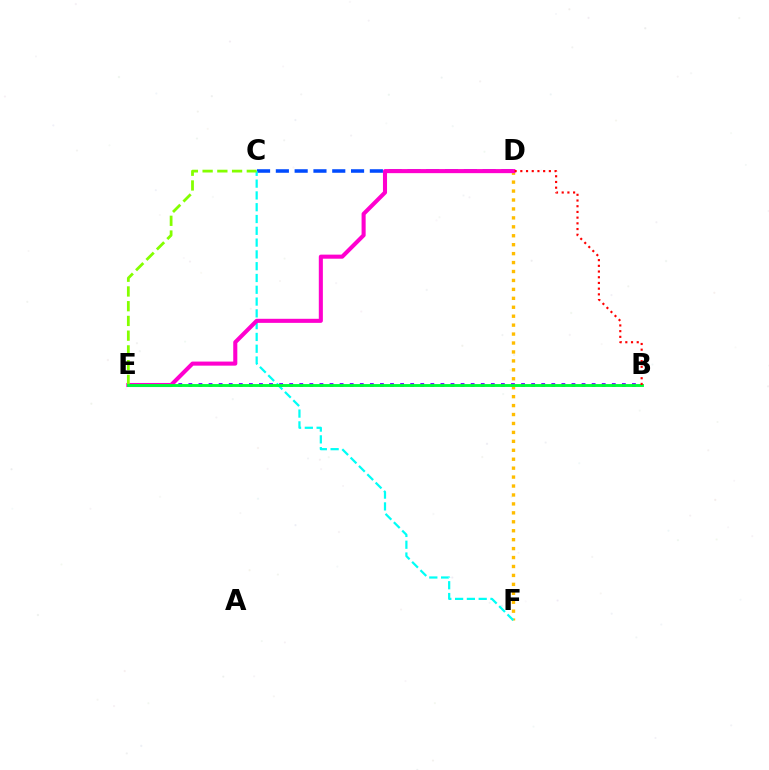{('B', 'E'): [{'color': '#7200ff', 'line_style': 'dotted', 'thickness': 2.74}, {'color': '#00ff39', 'line_style': 'solid', 'thickness': 2.08}], ('D', 'F'): [{'color': '#ffbd00', 'line_style': 'dotted', 'thickness': 2.43}], ('C', 'D'): [{'color': '#004bff', 'line_style': 'dashed', 'thickness': 2.55}], ('C', 'F'): [{'color': '#00fff6', 'line_style': 'dashed', 'thickness': 1.6}], ('D', 'E'): [{'color': '#ff00cf', 'line_style': 'solid', 'thickness': 2.93}], ('C', 'E'): [{'color': '#84ff00', 'line_style': 'dashed', 'thickness': 2.0}], ('B', 'D'): [{'color': '#ff0000', 'line_style': 'dotted', 'thickness': 1.55}]}